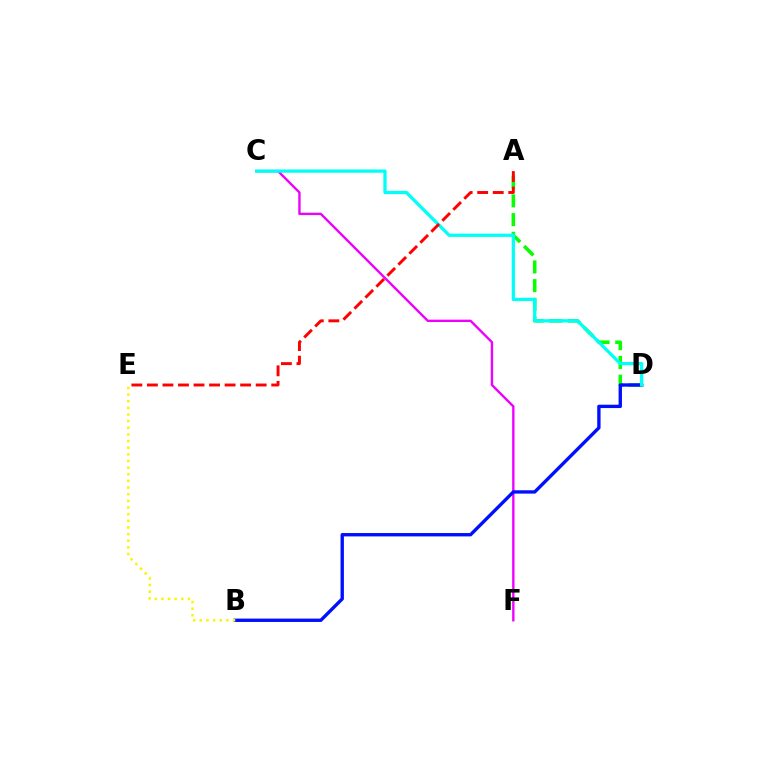{('A', 'D'): [{'color': '#08ff00', 'line_style': 'dashed', 'thickness': 2.54}], ('C', 'F'): [{'color': '#ee00ff', 'line_style': 'solid', 'thickness': 1.7}], ('B', 'D'): [{'color': '#0010ff', 'line_style': 'solid', 'thickness': 2.42}], ('B', 'E'): [{'color': '#fcf500', 'line_style': 'dotted', 'thickness': 1.8}], ('C', 'D'): [{'color': '#00fff6', 'line_style': 'solid', 'thickness': 2.36}], ('A', 'E'): [{'color': '#ff0000', 'line_style': 'dashed', 'thickness': 2.11}]}